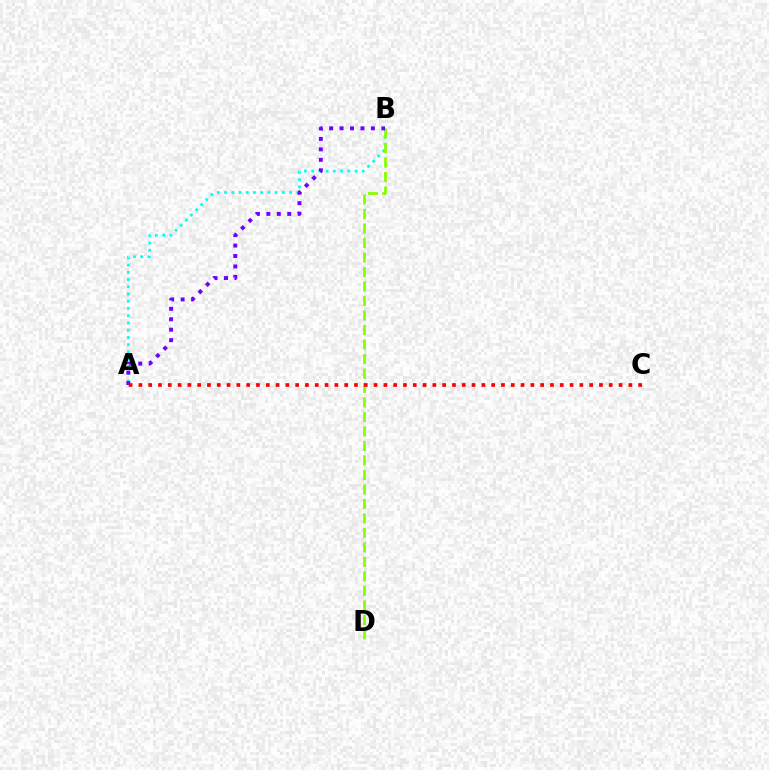{('A', 'B'): [{'color': '#00fff6', 'line_style': 'dotted', 'thickness': 1.97}, {'color': '#7200ff', 'line_style': 'dotted', 'thickness': 2.84}], ('B', 'D'): [{'color': '#84ff00', 'line_style': 'dashed', 'thickness': 1.97}], ('A', 'C'): [{'color': '#ff0000', 'line_style': 'dotted', 'thickness': 2.66}]}